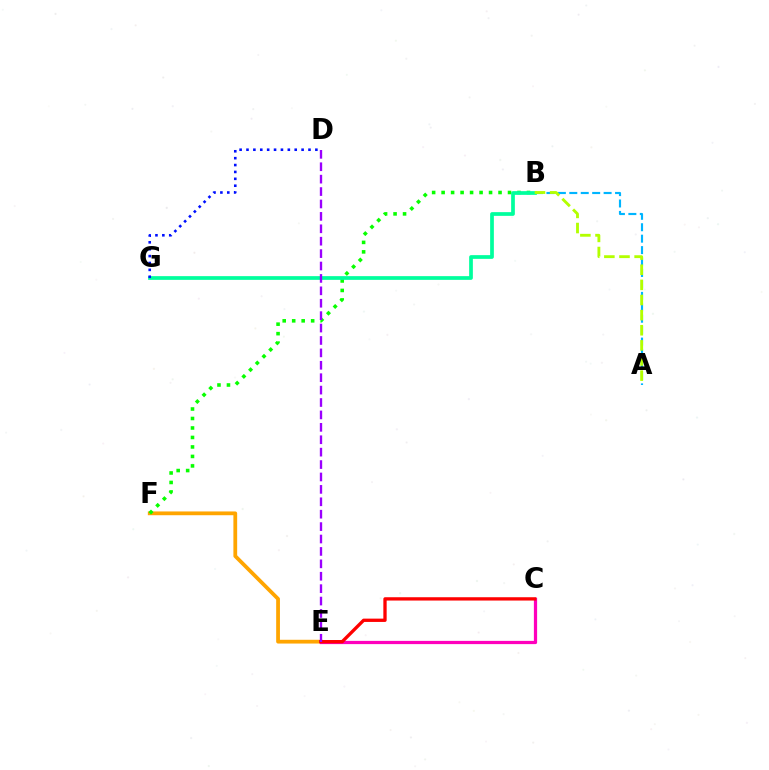{('E', 'F'): [{'color': '#ffa500', 'line_style': 'solid', 'thickness': 2.71}], ('A', 'B'): [{'color': '#00b5ff', 'line_style': 'dashed', 'thickness': 1.55}, {'color': '#b3ff00', 'line_style': 'dashed', 'thickness': 2.05}], ('C', 'E'): [{'color': '#ff00bd', 'line_style': 'solid', 'thickness': 2.33}, {'color': '#ff0000', 'line_style': 'solid', 'thickness': 2.38}], ('B', 'F'): [{'color': '#08ff00', 'line_style': 'dotted', 'thickness': 2.58}], ('B', 'G'): [{'color': '#00ff9d', 'line_style': 'solid', 'thickness': 2.67}], ('D', 'G'): [{'color': '#0010ff', 'line_style': 'dotted', 'thickness': 1.87}], ('D', 'E'): [{'color': '#9b00ff', 'line_style': 'dashed', 'thickness': 1.69}]}